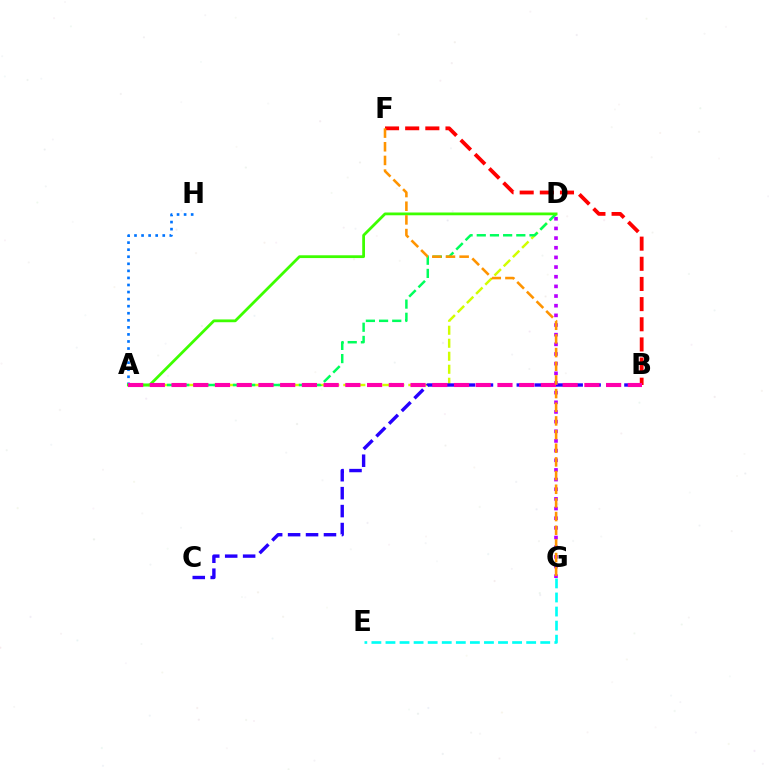{('A', 'D'): [{'color': '#d1ff00', 'line_style': 'dashed', 'thickness': 1.77}, {'color': '#00ff5c', 'line_style': 'dashed', 'thickness': 1.79}, {'color': '#3dff00', 'line_style': 'solid', 'thickness': 2.0}], ('B', 'C'): [{'color': '#2500ff', 'line_style': 'dashed', 'thickness': 2.44}], ('B', 'F'): [{'color': '#ff0000', 'line_style': 'dashed', 'thickness': 2.74}], ('A', 'H'): [{'color': '#0074ff', 'line_style': 'dotted', 'thickness': 1.92}], ('D', 'G'): [{'color': '#b900ff', 'line_style': 'dotted', 'thickness': 2.62}], ('E', 'G'): [{'color': '#00fff6', 'line_style': 'dashed', 'thickness': 1.91}], ('A', 'B'): [{'color': '#ff00ac', 'line_style': 'dashed', 'thickness': 2.95}], ('F', 'G'): [{'color': '#ff9400', 'line_style': 'dashed', 'thickness': 1.86}]}